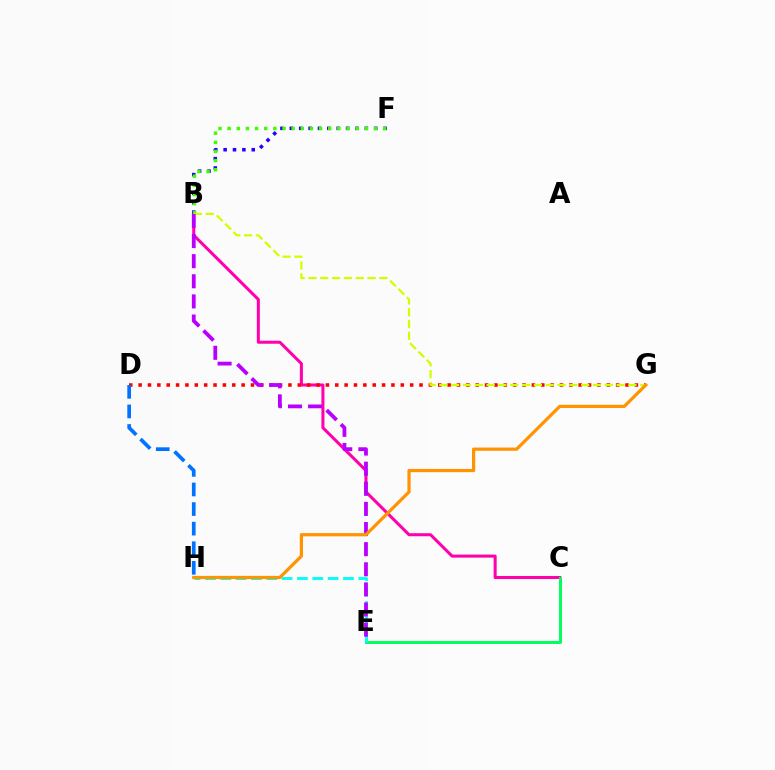{('B', 'C'): [{'color': '#ff00ac', 'line_style': 'solid', 'thickness': 2.19}], ('D', 'G'): [{'color': '#ff0000', 'line_style': 'dotted', 'thickness': 2.54}], ('B', 'F'): [{'color': '#2500ff', 'line_style': 'dotted', 'thickness': 2.55}, {'color': '#3dff00', 'line_style': 'dotted', 'thickness': 2.48}], ('C', 'E'): [{'color': '#00ff5c', 'line_style': 'solid', 'thickness': 2.14}], ('B', 'G'): [{'color': '#d1ff00', 'line_style': 'dashed', 'thickness': 1.61}], ('E', 'H'): [{'color': '#00fff6', 'line_style': 'dashed', 'thickness': 2.08}], ('B', 'E'): [{'color': '#b900ff', 'line_style': 'dashed', 'thickness': 2.73}], ('G', 'H'): [{'color': '#ff9400', 'line_style': 'solid', 'thickness': 2.31}], ('D', 'H'): [{'color': '#0074ff', 'line_style': 'dashed', 'thickness': 2.66}]}